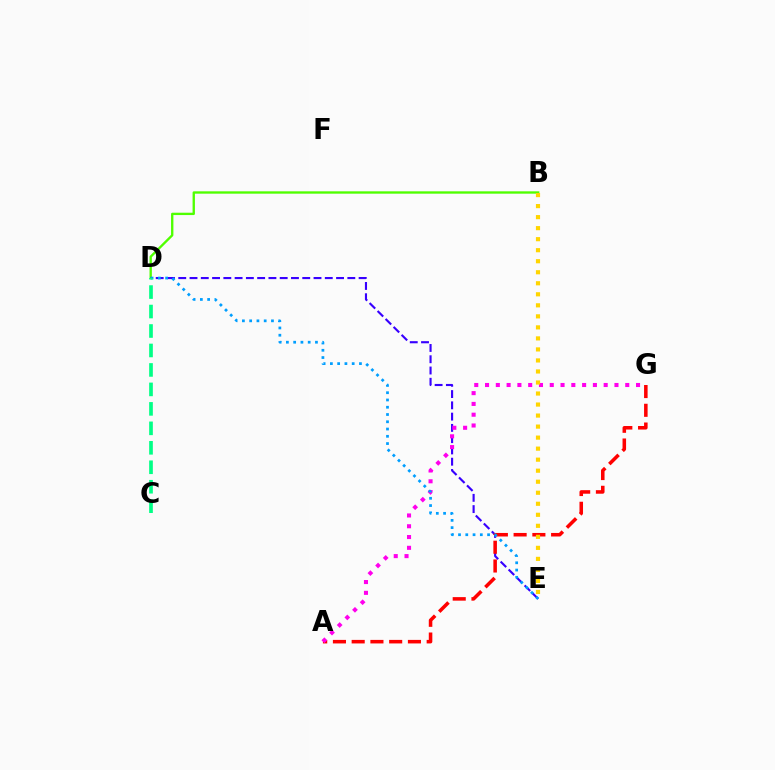{('B', 'D'): [{'color': '#4fff00', 'line_style': 'solid', 'thickness': 1.69}], ('D', 'E'): [{'color': '#3700ff', 'line_style': 'dashed', 'thickness': 1.53}, {'color': '#009eff', 'line_style': 'dotted', 'thickness': 1.97}], ('A', 'G'): [{'color': '#ff0000', 'line_style': 'dashed', 'thickness': 2.55}, {'color': '#ff00ed', 'line_style': 'dotted', 'thickness': 2.93}], ('B', 'E'): [{'color': '#ffd500', 'line_style': 'dotted', 'thickness': 3.0}], ('C', 'D'): [{'color': '#00ff86', 'line_style': 'dashed', 'thickness': 2.64}]}